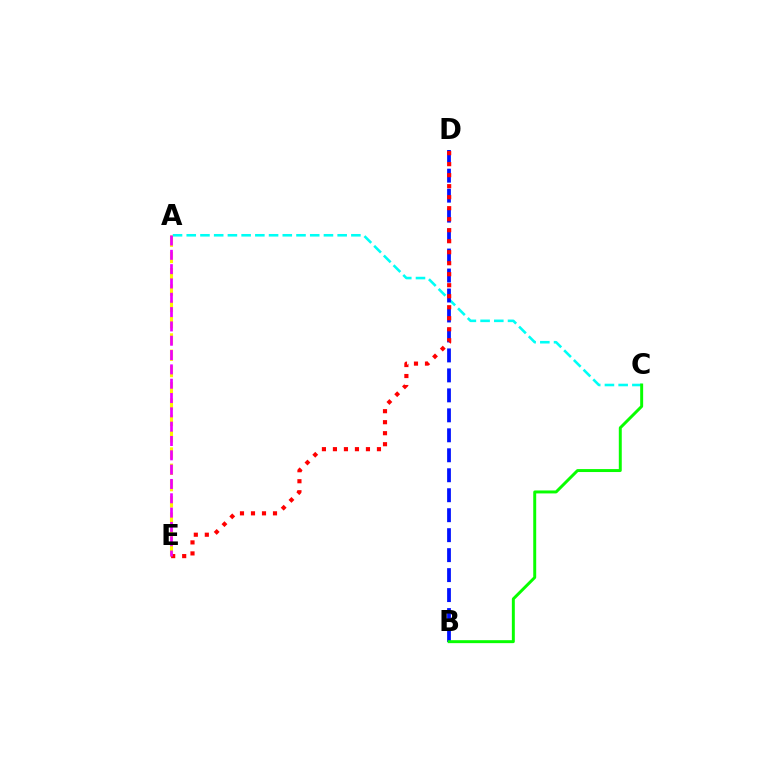{('A', 'C'): [{'color': '#00fff6', 'line_style': 'dashed', 'thickness': 1.86}], ('A', 'E'): [{'color': '#fcf500', 'line_style': 'dashed', 'thickness': 2.21}, {'color': '#ee00ff', 'line_style': 'dashed', 'thickness': 1.95}], ('B', 'D'): [{'color': '#0010ff', 'line_style': 'dashed', 'thickness': 2.71}], ('D', 'E'): [{'color': '#ff0000', 'line_style': 'dotted', 'thickness': 2.99}], ('B', 'C'): [{'color': '#08ff00', 'line_style': 'solid', 'thickness': 2.13}]}